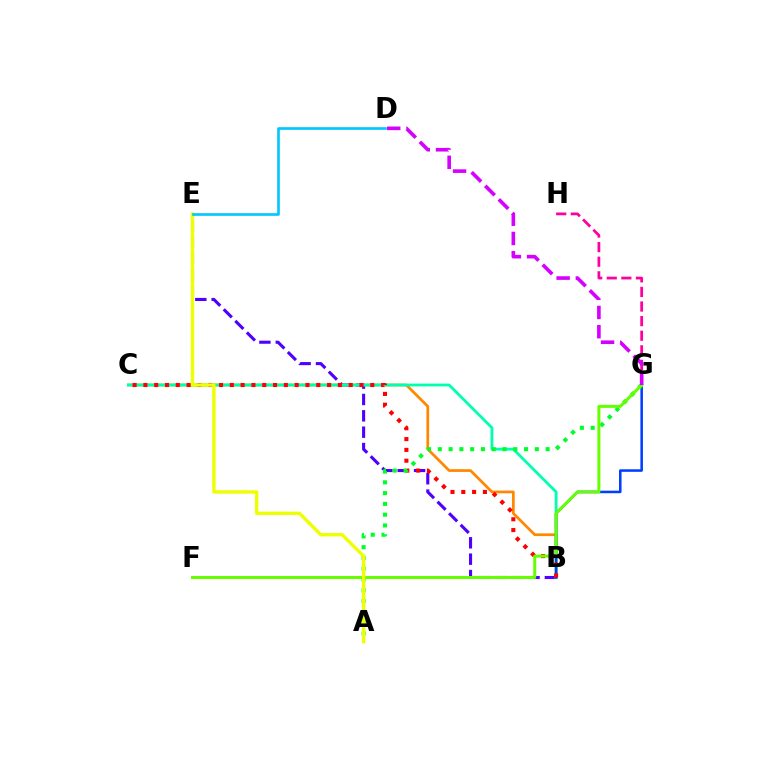{('B', 'E'): [{'color': '#4f00ff', 'line_style': 'dashed', 'thickness': 2.22}], ('G', 'H'): [{'color': '#ff00a0', 'line_style': 'dashed', 'thickness': 1.98}], ('B', 'C'): [{'color': '#ff8800', 'line_style': 'solid', 'thickness': 1.97}, {'color': '#00ffaf', 'line_style': 'solid', 'thickness': 2.01}, {'color': '#ff0000', 'line_style': 'dotted', 'thickness': 2.94}], ('B', 'G'): [{'color': '#003fff', 'line_style': 'solid', 'thickness': 1.83}], ('A', 'G'): [{'color': '#00ff27', 'line_style': 'dotted', 'thickness': 2.93}], ('F', 'G'): [{'color': '#66ff00', 'line_style': 'solid', 'thickness': 2.16}], ('A', 'E'): [{'color': '#eeff00', 'line_style': 'solid', 'thickness': 2.43}], ('D', 'E'): [{'color': '#00c7ff', 'line_style': 'solid', 'thickness': 1.91}], ('D', 'G'): [{'color': '#d600ff', 'line_style': 'dashed', 'thickness': 2.61}]}